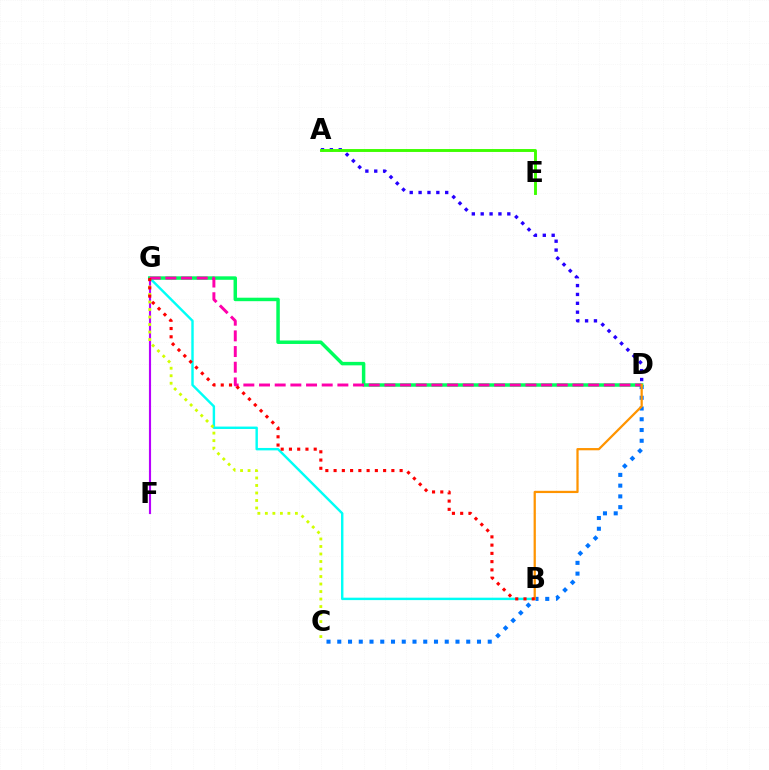{('B', 'G'): [{'color': '#00fff6', 'line_style': 'solid', 'thickness': 1.74}, {'color': '#ff0000', 'line_style': 'dotted', 'thickness': 2.24}], ('F', 'G'): [{'color': '#b900ff', 'line_style': 'solid', 'thickness': 1.54}], ('C', 'G'): [{'color': '#d1ff00', 'line_style': 'dotted', 'thickness': 2.04}], ('C', 'D'): [{'color': '#0074ff', 'line_style': 'dotted', 'thickness': 2.92}], ('A', 'D'): [{'color': '#2500ff', 'line_style': 'dotted', 'thickness': 2.41}], ('A', 'E'): [{'color': '#3dff00', 'line_style': 'solid', 'thickness': 2.08}], ('D', 'G'): [{'color': '#00ff5c', 'line_style': 'solid', 'thickness': 2.5}, {'color': '#ff00ac', 'line_style': 'dashed', 'thickness': 2.13}], ('B', 'D'): [{'color': '#ff9400', 'line_style': 'solid', 'thickness': 1.62}]}